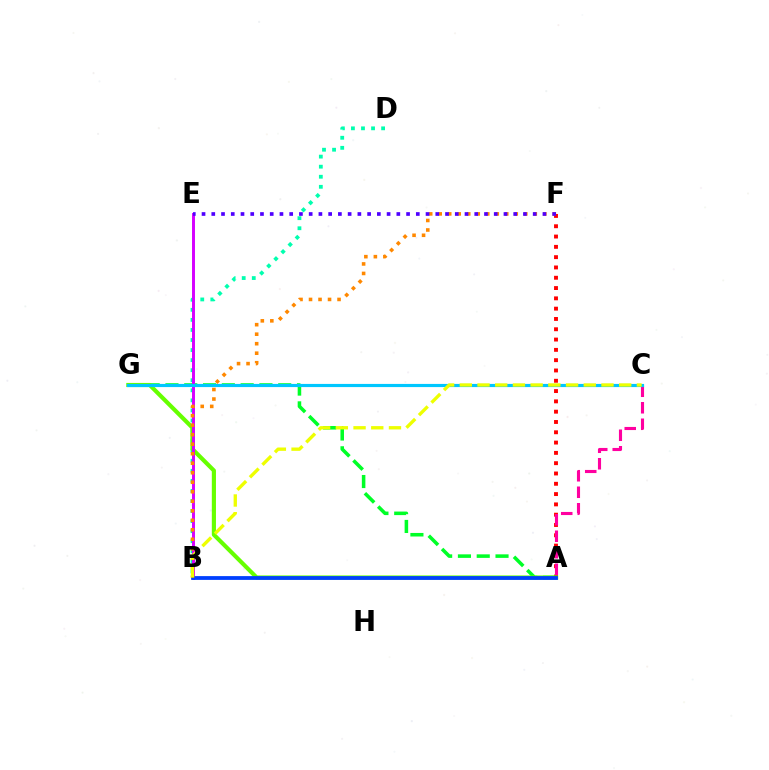{('A', 'F'): [{'color': '#ff0000', 'line_style': 'dotted', 'thickness': 2.8}], ('A', 'G'): [{'color': '#00ff27', 'line_style': 'dashed', 'thickness': 2.55}, {'color': '#66ff00', 'line_style': 'solid', 'thickness': 2.98}], ('B', 'D'): [{'color': '#00ffaf', 'line_style': 'dotted', 'thickness': 2.73}], ('B', 'E'): [{'color': '#d600ff', 'line_style': 'solid', 'thickness': 2.13}], ('A', 'B'): [{'color': '#003fff', 'line_style': 'solid', 'thickness': 2.73}], ('A', 'C'): [{'color': '#ff00a0', 'line_style': 'dashed', 'thickness': 2.24}], ('C', 'G'): [{'color': '#00c7ff', 'line_style': 'solid', 'thickness': 2.28}], ('B', 'F'): [{'color': '#ff8800', 'line_style': 'dotted', 'thickness': 2.58}], ('E', 'F'): [{'color': '#4f00ff', 'line_style': 'dotted', 'thickness': 2.65}], ('B', 'C'): [{'color': '#eeff00', 'line_style': 'dashed', 'thickness': 2.41}]}